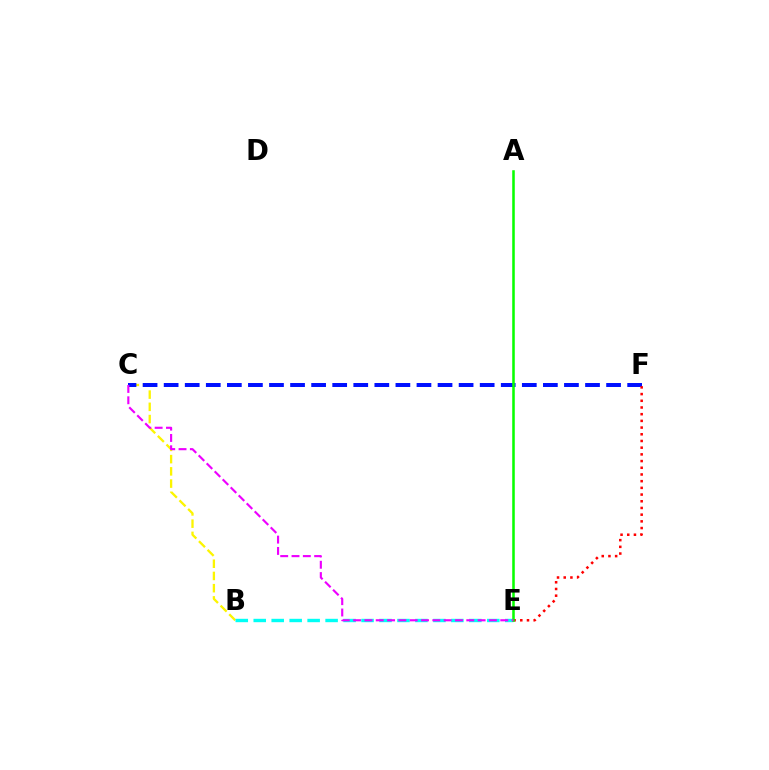{('B', 'C'): [{'color': '#fcf500', 'line_style': 'dashed', 'thickness': 1.66}], ('C', 'F'): [{'color': '#0010ff', 'line_style': 'dashed', 'thickness': 2.86}], ('B', 'E'): [{'color': '#00fff6', 'line_style': 'dashed', 'thickness': 2.44}], ('E', 'F'): [{'color': '#ff0000', 'line_style': 'dotted', 'thickness': 1.82}], ('A', 'E'): [{'color': '#08ff00', 'line_style': 'solid', 'thickness': 1.83}], ('C', 'E'): [{'color': '#ee00ff', 'line_style': 'dashed', 'thickness': 1.54}]}